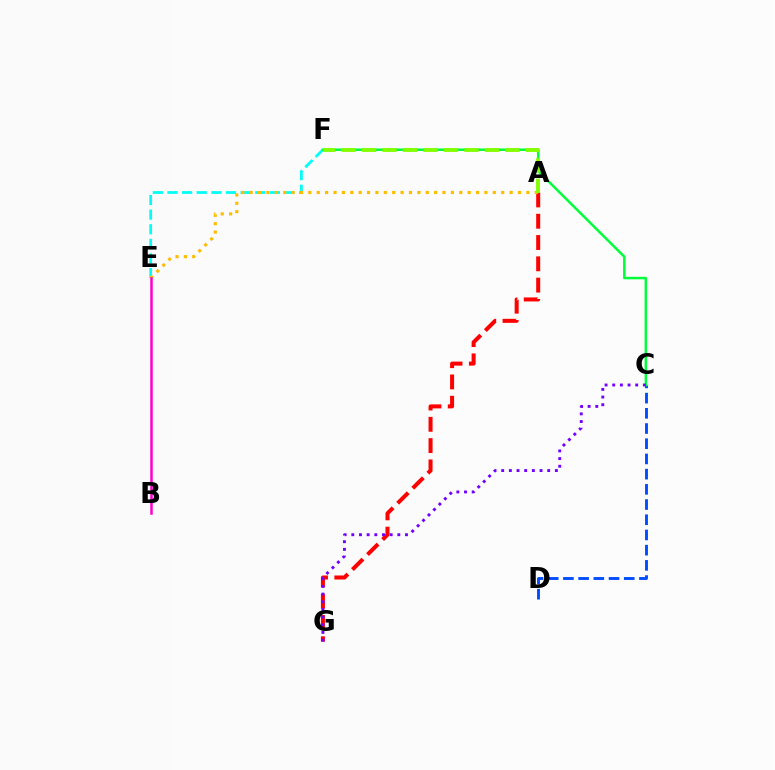{('E', 'F'): [{'color': '#00fff6', 'line_style': 'dashed', 'thickness': 1.99}], ('C', 'D'): [{'color': '#004bff', 'line_style': 'dashed', 'thickness': 2.07}], ('A', 'G'): [{'color': '#ff0000', 'line_style': 'dashed', 'thickness': 2.89}], ('C', 'F'): [{'color': '#00ff39', 'line_style': 'solid', 'thickness': 1.79}], ('A', 'E'): [{'color': '#ffbd00', 'line_style': 'dotted', 'thickness': 2.28}], ('A', 'F'): [{'color': '#84ff00', 'line_style': 'dashed', 'thickness': 2.78}], ('B', 'E'): [{'color': '#ff00cf', 'line_style': 'solid', 'thickness': 1.8}], ('C', 'G'): [{'color': '#7200ff', 'line_style': 'dotted', 'thickness': 2.08}]}